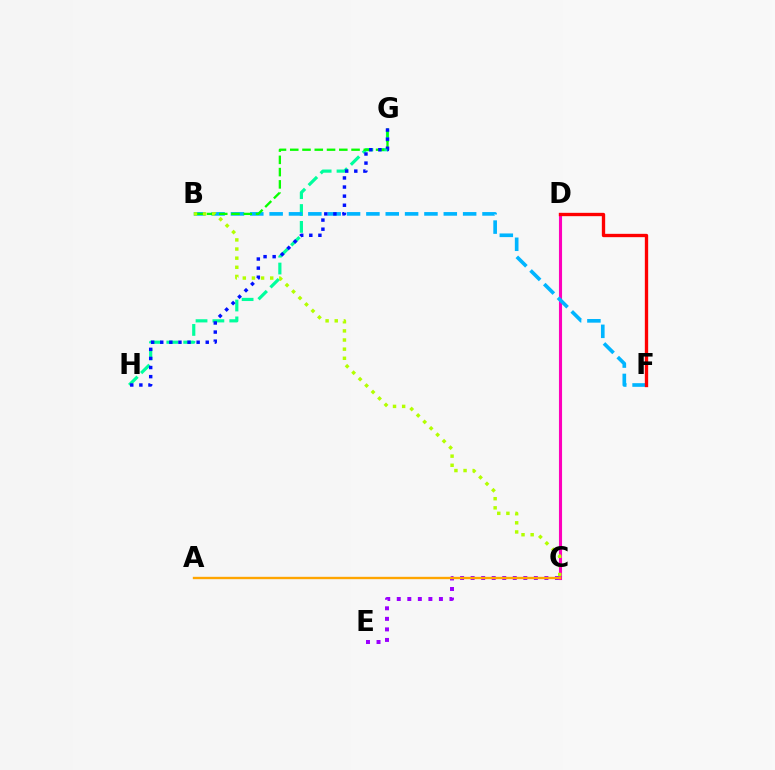{('C', 'D'): [{'color': '#ff00bd', 'line_style': 'solid', 'thickness': 2.23}], ('G', 'H'): [{'color': '#00ff9d', 'line_style': 'dashed', 'thickness': 2.29}, {'color': '#0010ff', 'line_style': 'dotted', 'thickness': 2.47}], ('B', 'F'): [{'color': '#00b5ff', 'line_style': 'dashed', 'thickness': 2.63}], ('B', 'G'): [{'color': '#08ff00', 'line_style': 'dashed', 'thickness': 1.67}], ('B', 'C'): [{'color': '#b3ff00', 'line_style': 'dotted', 'thickness': 2.48}], ('C', 'E'): [{'color': '#9b00ff', 'line_style': 'dotted', 'thickness': 2.86}], ('A', 'C'): [{'color': '#ffa500', 'line_style': 'solid', 'thickness': 1.7}], ('D', 'F'): [{'color': '#ff0000', 'line_style': 'solid', 'thickness': 2.4}]}